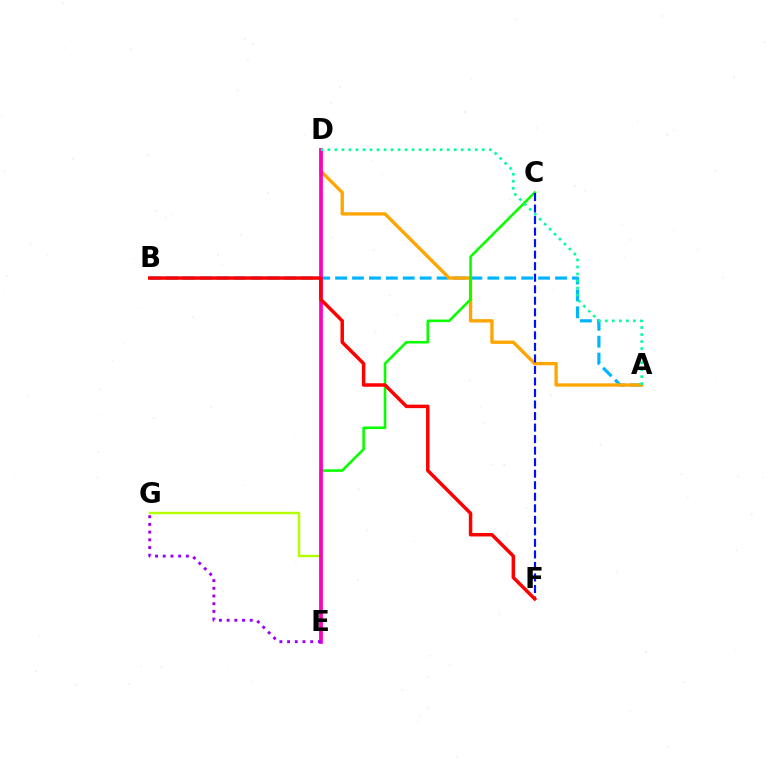{('A', 'B'): [{'color': '#00b5ff', 'line_style': 'dashed', 'thickness': 2.3}], ('E', 'G'): [{'color': '#b3ff00', 'line_style': 'solid', 'thickness': 1.76}, {'color': '#9b00ff', 'line_style': 'dotted', 'thickness': 2.09}], ('A', 'D'): [{'color': '#ffa500', 'line_style': 'solid', 'thickness': 2.4}, {'color': '#00ff9d', 'line_style': 'dotted', 'thickness': 1.91}], ('C', 'E'): [{'color': '#08ff00', 'line_style': 'solid', 'thickness': 1.86}], ('D', 'E'): [{'color': '#ff00bd', 'line_style': 'solid', 'thickness': 2.68}], ('C', 'F'): [{'color': '#0010ff', 'line_style': 'dashed', 'thickness': 1.57}], ('B', 'F'): [{'color': '#ff0000', 'line_style': 'solid', 'thickness': 2.51}]}